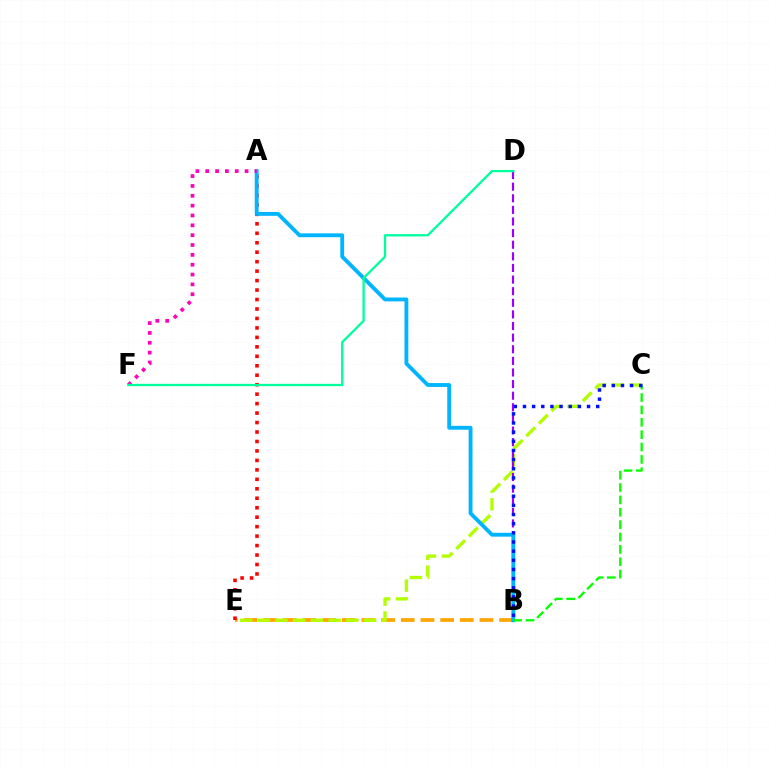{('B', 'E'): [{'color': '#ffa500', 'line_style': 'dashed', 'thickness': 2.67}], ('C', 'E'): [{'color': '#b3ff00', 'line_style': 'dashed', 'thickness': 2.41}], ('B', 'D'): [{'color': '#9b00ff', 'line_style': 'dashed', 'thickness': 1.58}], ('A', 'E'): [{'color': '#ff0000', 'line_style': 'dotted', 'thickness': 2.57}], ('A', 'B'): [{'color': '#00b5ff', 'line_style': 'solid', 'thickness': 2.77}], ('A', 'F'): [{'color': '#ff00bd', 'line_style': 'dotted', 'thickness': 2.68}], ('B', 'C'): [{'color': '#08ff00', 'line_style': 'dashed', 'thickness': 1.68}, {'color': '#0010ff', 'line_style': 'dotted', 'thickness': 2.49}], ('D', 'F'): [{'color': '#00ff9d', 'line_style': 'solid', 'thickness': 1.66}]}